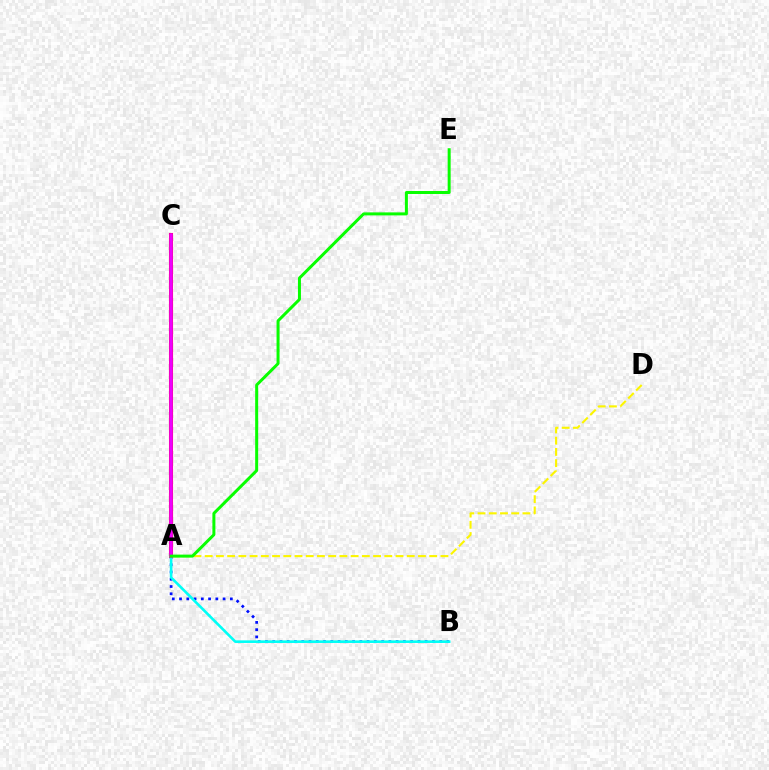{('A', 'B'): [{'color': '#0010ff', 'line_style': 'dotted', 'thickness': 1.97}, {'color': '#00fff6', 'line_style': 'solid', 'thickness': 1.88}], ('A', 'C'): [{'color': '#ff0000', 'line_style': 'solid', 'thickness': 2.92}, {'color': '#ee00ff', 'line_style': 'solid', 'thickness': 2.59}], ('A', 'D'): [{'color': '#fcf500', 'line_style': 'dashed', 'thickness': 1.53}], ('A', 'E'): [{'color': '#08ff00', 'line_style': 'solid', 'thickness': 2.16}]}